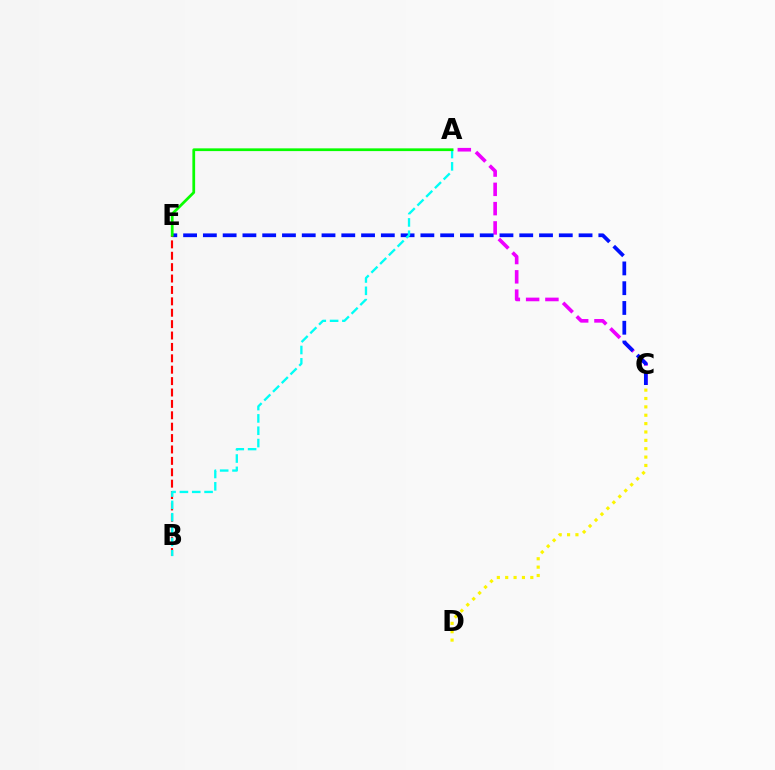{('A', 'C'): [{'color': '#ee00ff', 'line_style': 'dashed', 'thickness': 2.62}], ('C', 'E'): [{'color': '#0010ff', 'line_style': 'dashed', 'thickness': 2.69}], ('B', 'E'): [{'color': '#ff0000', 'line_style': 'dashed', 'thickness': 1.55}], ('A', 'B'): [{'color': '#00fff6', 'line_style': 'dashed', 'thickness': 1.68}], ('A', 'E'): [{'color': '#08ff00', 'line_style': 'solid', 'thickness': 1.97}], ('C', 'D'): [{'color': '#fcf500', 'line_style': 'dotted', 'thickness': 2.27}]}